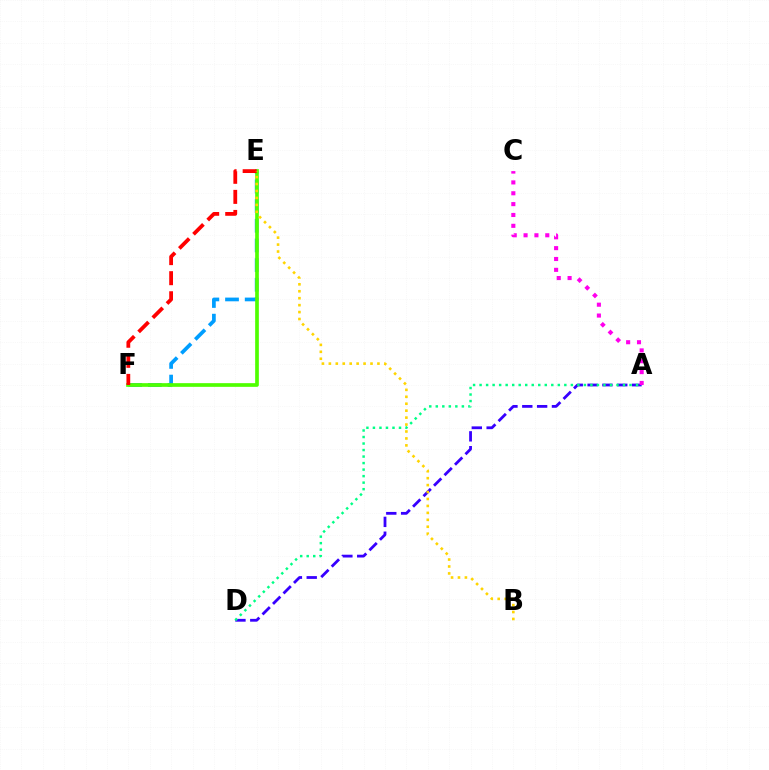{('A', 'D'): [{'color': '#3700ff', 'line_style': 'dashed', 'thickness': 2.02}, {'color': '#00ff86', 'line_style': 'dotted', 'thickness': 1.77}], ('E', 'F'): [{'color': '#009eff', 'line_style': 'dashed', 'thickness': 2.67}, {'color': '#4fff00', 'line_style': 'solid', 'thickness': 2.65}, {'color': '#ff0000', 'line_style': 'dashed', 'thickness': 2.73}], ('A', 'C'): [{'color': '#ff00ed', 'line_style': 'dotted', 'thickness': 2.95}], ('B', 'E'): [{'color': '#ffd500', 'line_style': 'dotted', 'thickness': 1.89}]}